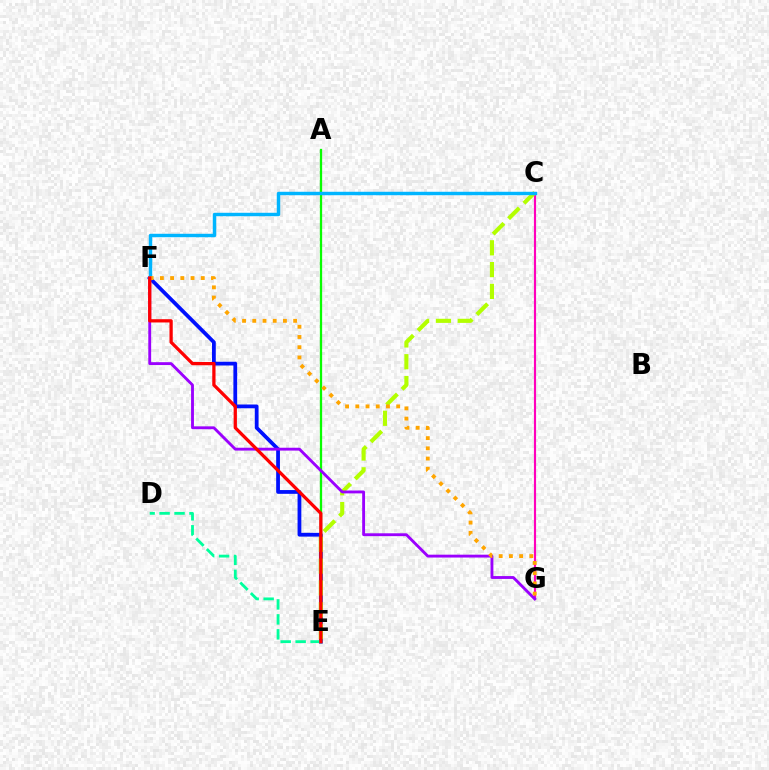{('E', 'F'): [{'color': '#0010ff', 'line_style': 'solid', 'thickness': 2.71}, {'color': '#ff0000', 'line_style': 'solid', 'thickness': 2.35}], ('C', 'G'): [{'color': '#ff00bd', 'line_style': 'solid', 'thickness': 1.55}], ('A', 'E'): [{'color': '#08ff00', 'line_style': 'solid', 'thickness': 1.64}], ('D', 'E'): [{'color': '#00ff9d', 'line_style': 'dashed', 'thickness': 2.03}], ('C', 'E'): [{'color': '#b3ff00', 'line_style': 'dashed', 'thickness': 2.96}], ('F', 'G'): [{'color': '#9b00ff', 'line_style': 'solid', 'thickness': 2.06}, {'color': '#ffa500', 'line_style': 'dotted', 'thickness': 2.78}], ('C', 'F'): [{'color': '#00b5ff', 'line_style': 'solid', 'thickness': 2.48}]}